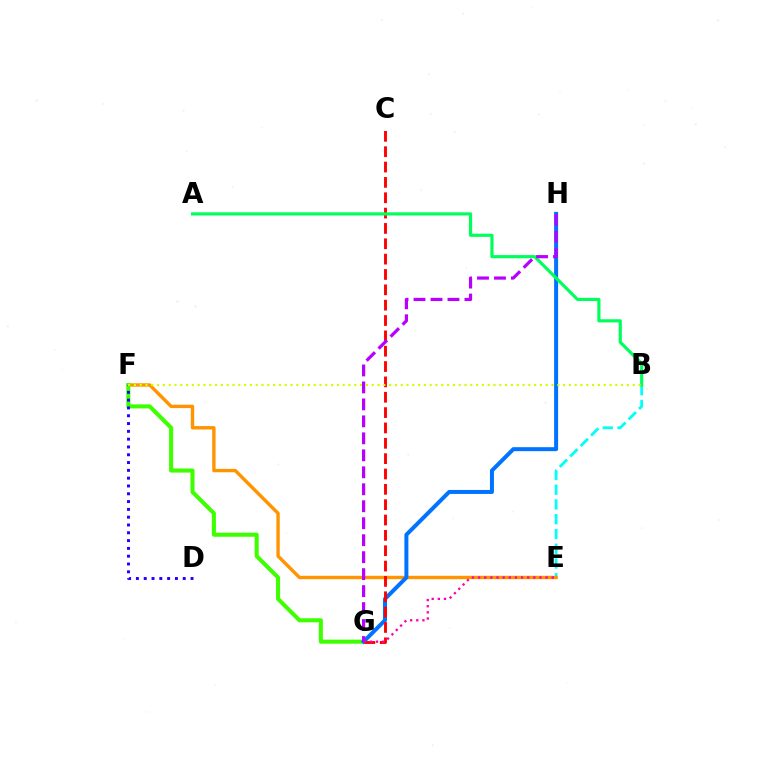{('B', 'E'): [{'color': '#00fff6', 'line_style': 'dashed', 'thickness': 2.0}], ('E', 'F'): [{'color': '#ff9400', 'line_style': 'solid', 'thickness': 2.43}], ('F', 'G'): [{'color': '#3dff00', 'line_style': 'solid', 'thickness': 2.92}], ('G', 'H'): [{'color': '#0074ff', 'line_style': 'solid', 'thickness': 2.87}, {'color': '#b900ff', 'line_style': 'dashed', 'thickness': 2.31}], ('C', 'G'): [{'color': '#ff0000', 'line_style': 'dashed', 'thickness': 2.08}], ('E', 'G'): [{'color': '#ff00ac', 'line_style': 'dotted', 'thickness': 1.67}], ('D', 'F'): [{'color': '#2500ff', 'line_style': 'dotted', 'thickness': 2.12}], ('A', 'B'): [{'color': '#00ff5c', 'line_style': 'solid', 'thickness': 2.28}], ('B', 'F'): [{'color': '#d1ff00', 'line_style': 'dotted', 'thickness': 1.58}]}